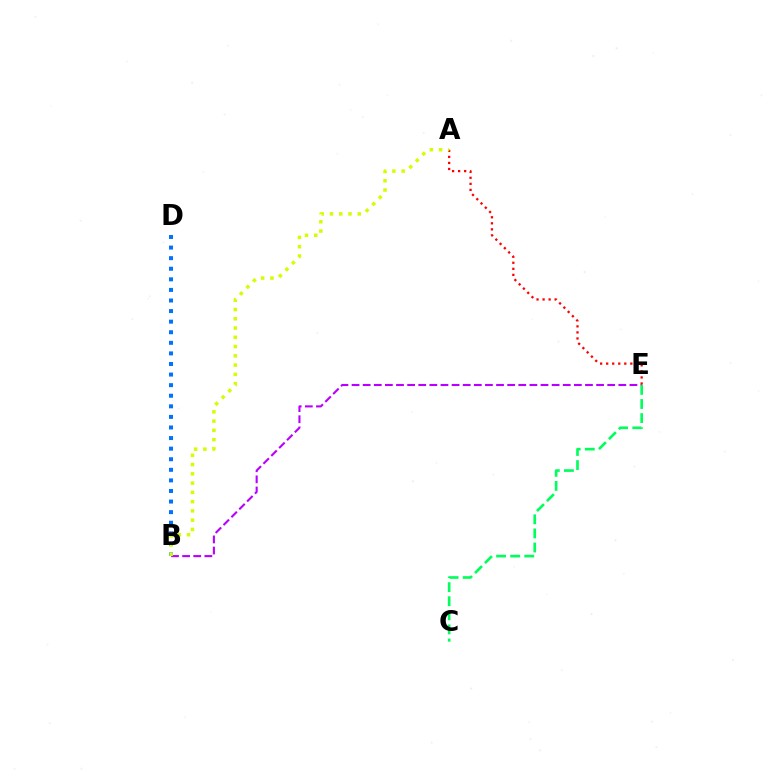{('B', 'E'): [{'color': '#b900ff', 'line_style': 'dashed', 'thickness': 1.51}], ('B', 'D'): [{'color': '#0074ff', 'line_style': 'dotted', 'thickness': 2.88}], ('C', 'E'): [{'color': '#00ff5c', 'line_style': 'dashed', 'thickness': 1.91}], ('A', 'E'): [{'color': '#ff0000', 'line_style': 'dotted', 'thickness': 1.64}], ('A', 'B'): [{'color': '#d1ff00', 'line_style': 'dotted', 'thickness': 2.52}]}